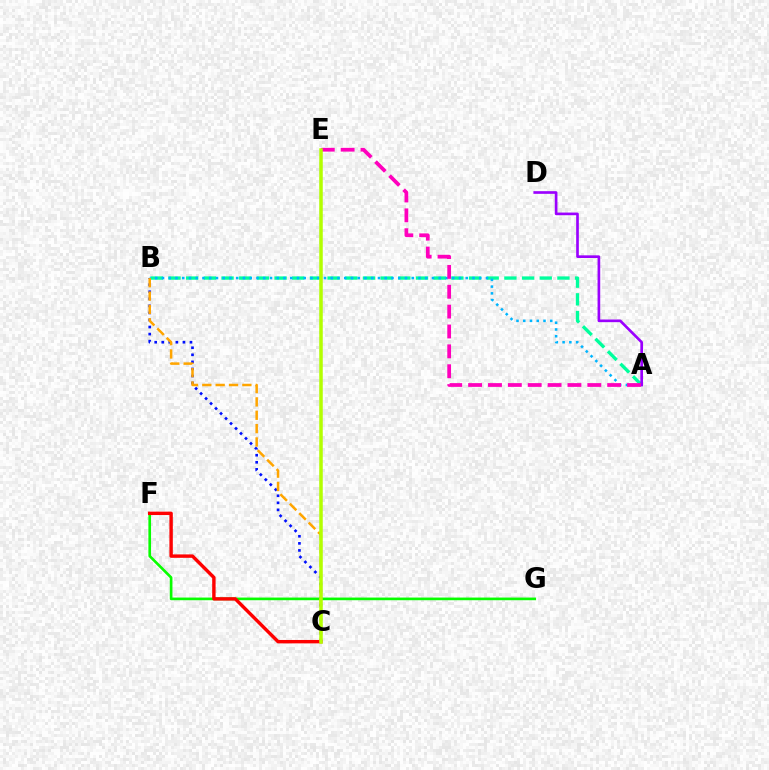{('B', 'C'): [{'color': '#0010ff', 'line_style': 'dotted', 'thickness': 1.92}, {'color': '#ffa500', 'line_style': 'dashed', 'thickness': 1.81}], ('A', 'B'): [{'color': '#00ff9d', 'line_style': 'dashed', 'thickness': 2.4}, {'color': '#00b5ff', 'line_style': 'dotted', 'thickness': 1.83}], ('F', 'G'): [{'color': '#08ff00', 'line_style': 'solid', 'thickness': 1.92}], ('C', 'F'): [{'color': '#ff0000', 'line_style': 'solid', 'thickness': 2.46}], ('A', 'D'): [{'color': '#9b00ff', 'line_style': 'solid', 'thickness': 1.91}], ('A', 'E'): [{'color': '#ff00bd', 'line_style': 'dashed', 'thickness': 2.7}], ('C', 'E'): [{'color': '#b3ff00', 'line_style': 'solid', 'thickness': 2.53}]}